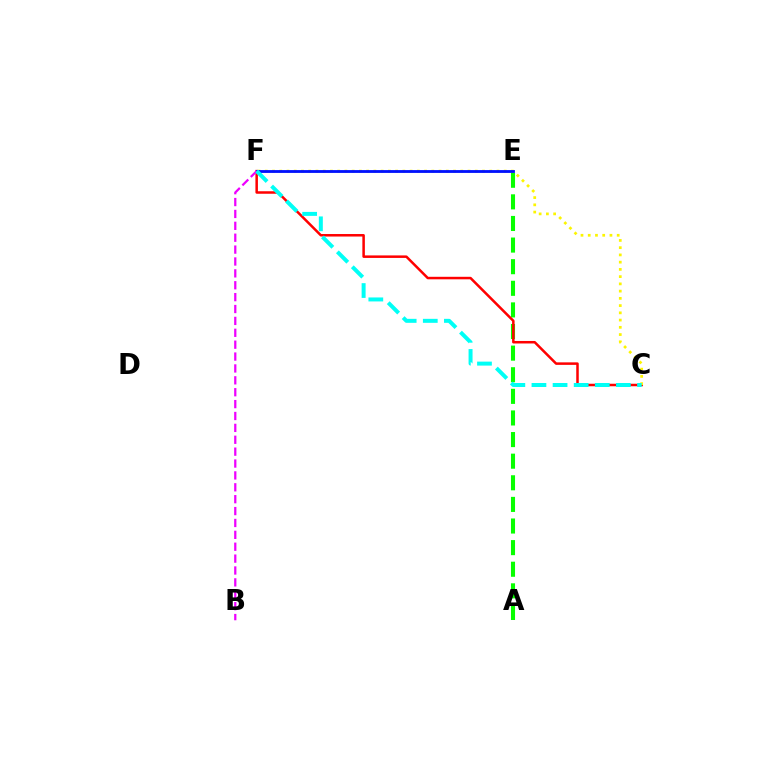{('A', 'E'): [{'color': '#08ff00', 'line_style': 'dashed', 'thickness': 2.94}], ('C', 'F'): [{'color': '#ff0000', 'line_style': 'solid', 'thickness': 1.81}, {'color': '#fcf500', 'line_style': 'dotted', 'thickness': 1.97}, {'color': '#00fff6', 'line_style': 'dashed', 'thickness': 2.87}], ('E', 'F'): [{'color': '#0010ff', 'line_style': 'solid', 'thickness': 2.03}], ('B', 'F'): [{'color': '#ee00ff', 'line_style': 'dashed', 'thickness': 1.61}]}